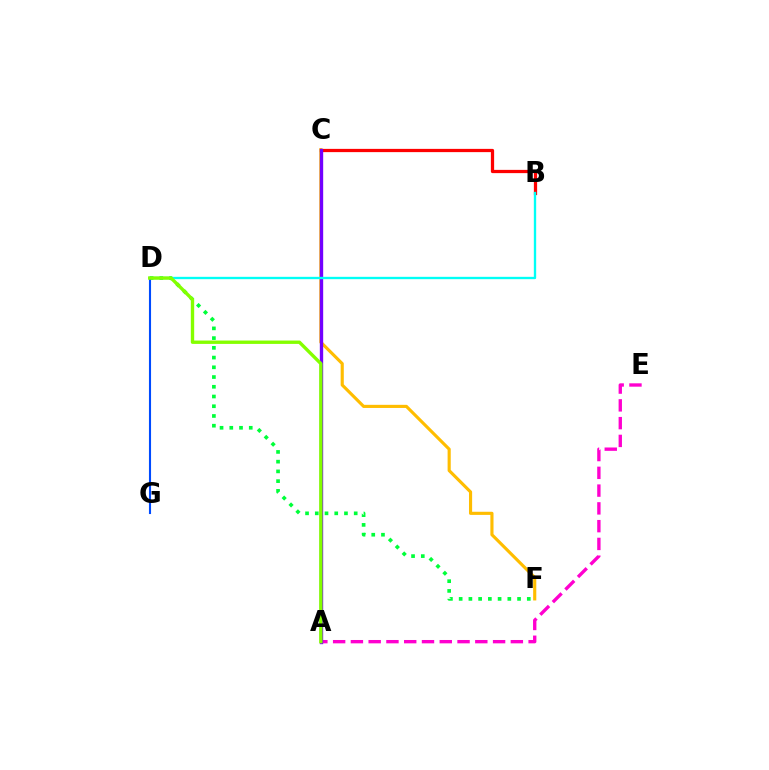{('A', 'E'): [{'color': '#ff00cf', 'line_style': 'dashed', 'thickness': 2.41}], ('C', 'F'): [{'color': '#ffbd00', 'line_style': 'solid', 'thickness': 2.26}], ('D', 'F'): [{'color': '#00ff39', 'line_style': 'dotted', 'thickness': 2.64}], ('D', 'G'): [{'color': '#004bff', 'line_style': 'solid', 'thickness': 1.51}], ('B', 'C'): [{'color': '#ff0000', 'line_style': 'solid', 'thickness': 2.34}], ('A', 'C'): [{'color': '#7200ff', 'line_style': 'solid', 'thickness': 2.41}], ('B', 'D'): [{'color': '#00fff6', 'line_style': 'solid', 'thickness': 1.69}], ('A', 'D'): [{'color': '#84ff00', 'line_style': 'solid', 'thickness': 2.43}]}